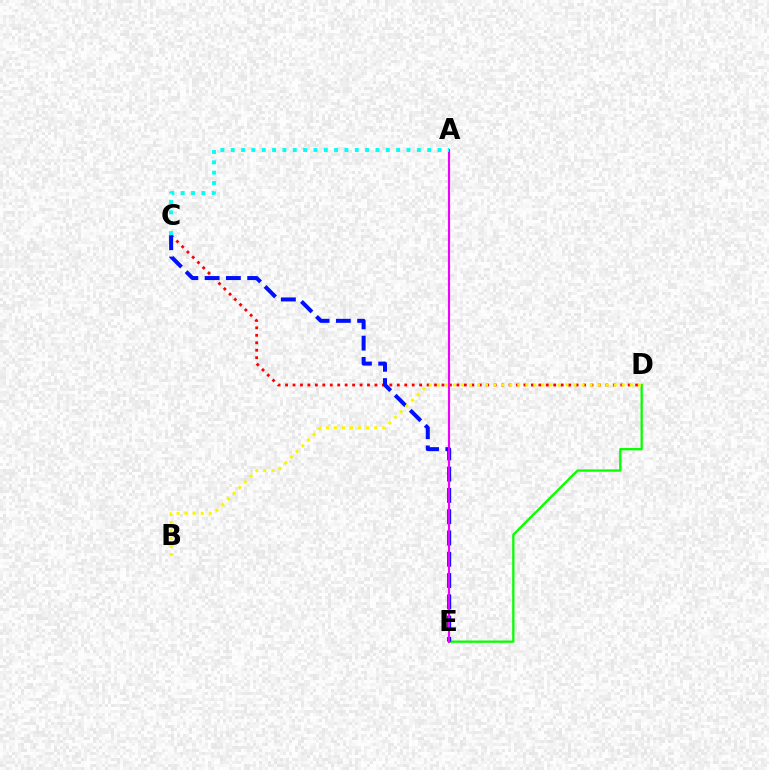{('C', 'D'): [{'color': '#ff0000', 'line_style': 'dotted', 'thickness': 2.02}], ('D', 'E'): [{'color': '#08ff00', 'line_style': 'solid', 'thickness': 1.66}], ('C', 'E'): [{'color': '#0010ff', 'line_style': 'dashed', 'thickness': 2.89}], ('A', 'E'): [{'color': '#ee00ff', 'line_style': 'solid', 'thickness': 1.54}], ('A', 'C'): [{'color': '#00fff6', 'line_style': 'dotted', 'thickness': 2.81}], ('B', 'D'): [{'color': '#fcf500', 'line_style': 'dotted', 'thickness': 2.18}]}